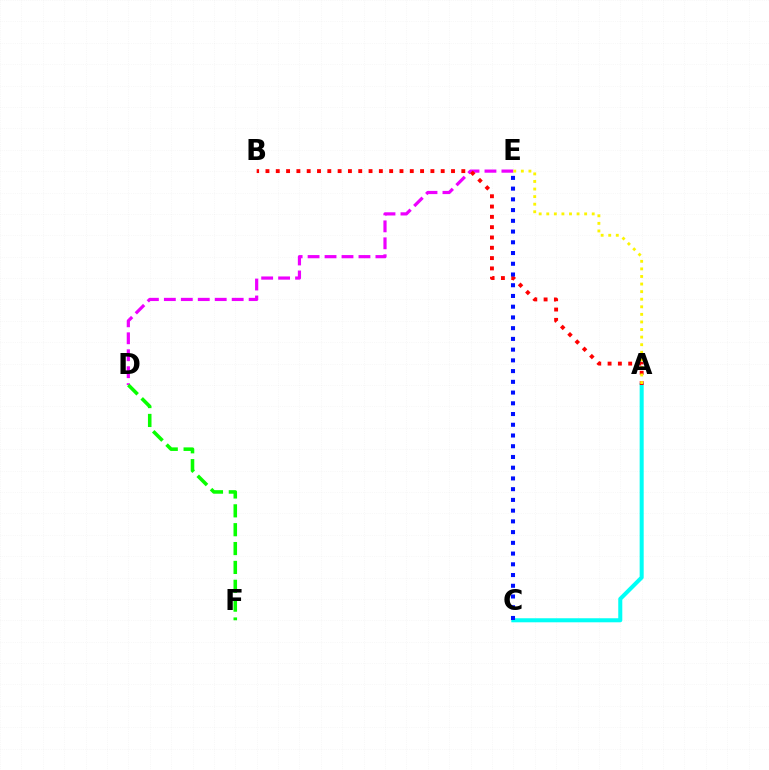{('D', 'E'): [{'color': '#ee00ff', 'line_style': 'dashed', 'thickness': 2.3}], ('A', 'C'): [{'color': '#00fff6', 'line_style': 'solid', 'thickness': 2.91}], ('A', 'B'): [{'color': '#ff0000', 'line_style': 'dotted', 'thickness': 2.8}], ('C', 'E'): [{'color': '#0010ff', 'line_style': 'dotted', 'thickness': 2.92}], ('D', 'F'): [{'color': '#08ff00', 'line_style': 'dashed', 'thickness': 2.56}], ('A', 'E'): [{'color': '#fcf500', 'line_style': 'dotted', 'thickness': 2.06}]}